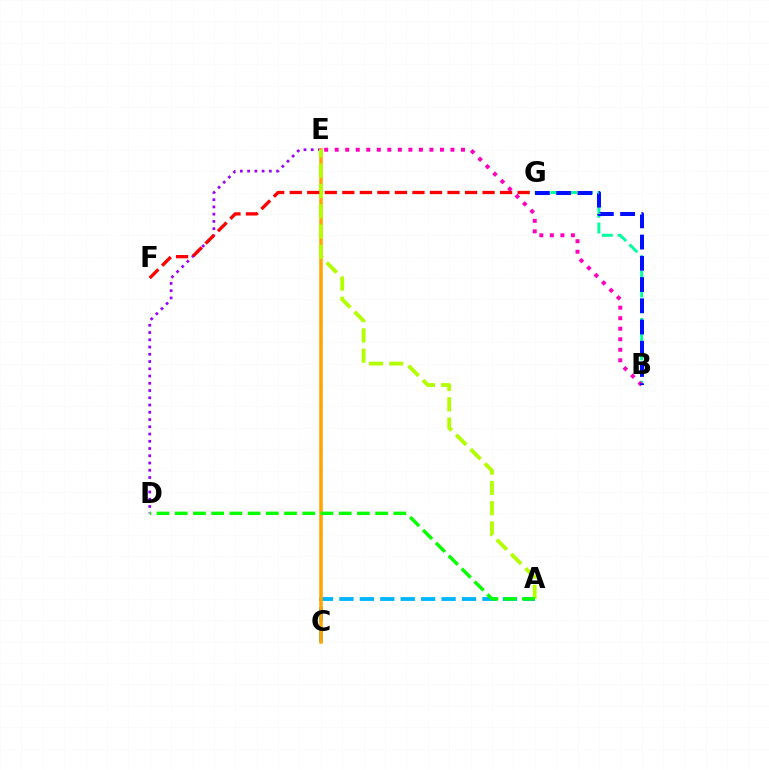{('D', 'E'): [{'color': '#9b00ff', 'line_style': 'dotted', 'thickness': 1.97}], ('A', 'C'): [{'color': '#00b5ff', 'line_style': 'dashed', 'thickness': 2.78}], ('C', 'E'): [{'color': '#ffa500', 'line_style': 'solid', 'thickness': 2.54}], ('B', 'G'): [{'color': '#00ff9d', 'line_style': 'dashed', 'thickness': 2.13}, {'color': '#0010ff', 'line_style': 'dashed', 'thickness': 2.88}], ('B', 'E'): [{'color': '#ff00bd', 'line_style': 'dotted', 'thickness': 2.86}], ('A', 'E'): [{'color': '#b3ff00', 'line_style': 'dashed', 'thickness': 2.75}], ('A', 'D'): [{'color': '#08ff00', 'line_style': 'dashed', 'thickness': 2.47}], ('F', 'G'): [{'color': '#ff0000', 'line_style': 'dashed', 'thickness': 2.38}]}